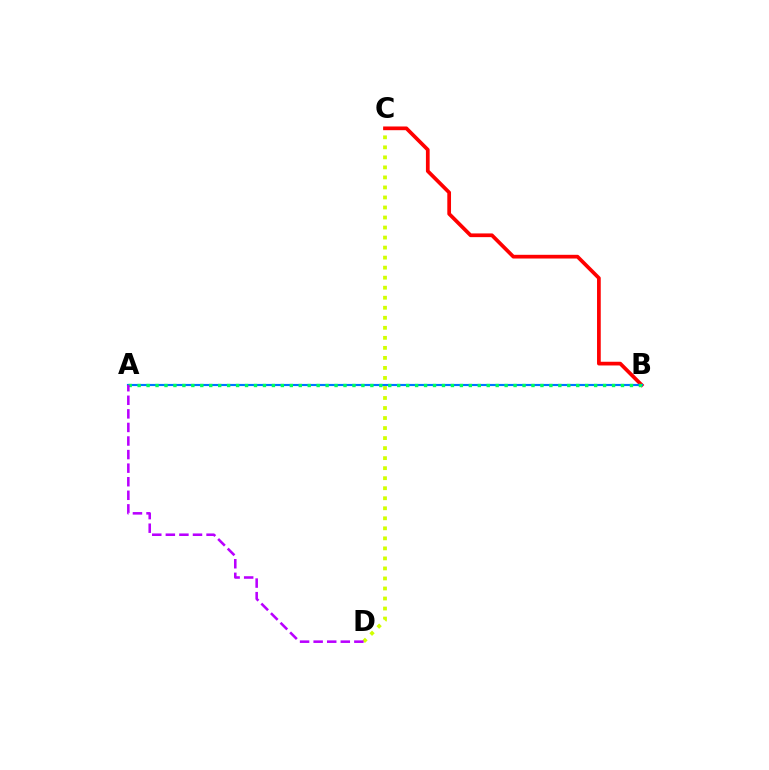{('C', 'D'): [{'color': '#d1ff00', 'line_style': 'dotted', 'thickness': 2.72}], ('B', 'C'): [{'color': '#ff0000', 'line_style': 'solid', 'thickness': 2.68}], ('A', 'B'): [{'color': '#0074ff', 'line_style': 'solid', 'thickness': 1.55}, {'color': '#00ff5c', 'line_style': 'dotted', 'thickness': 2.43}], ('A', 'D'): [{'color': '#b900ff', 'line_style': 'dashed', 'thickness': 1.84}]}